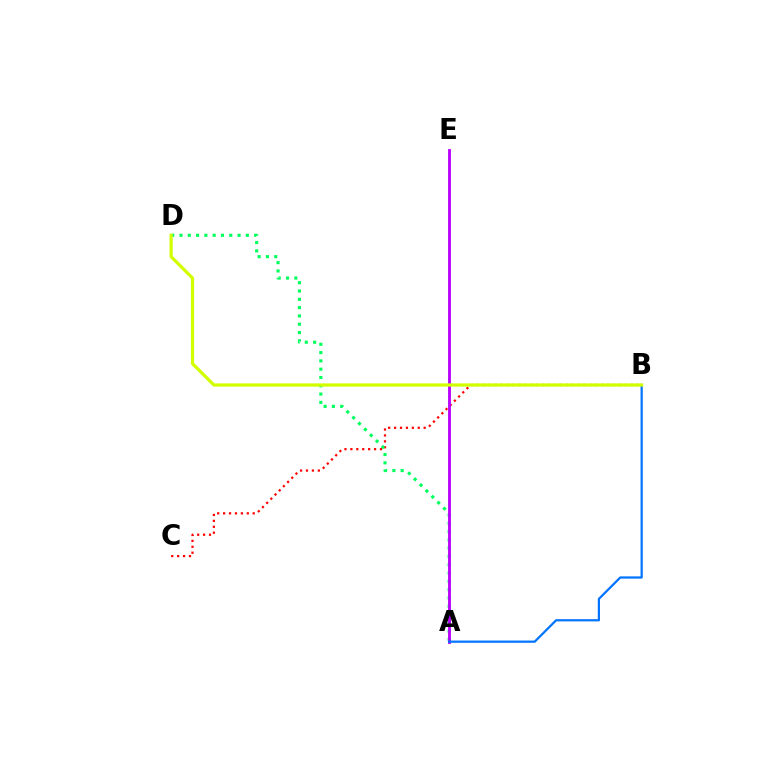{('B', 'C'): [{'color': '#ff0000', 'line_style': 'dotted', 'thickness': 1.61}], ('A', 'D'): [{'color': '#00ff5c', 'line_style': 'dotted', 'thickness': 2.25}], ('A', 'E'): [{'color': '#b900ff', 'line_style': 'solid', 'thickness': 2.05}], ('A', 'B'): [{'color': '#0074ff', 'line_style': 'solid', 'thickness': 1.61}], ('B', 'D'): [{'color': '#d1ff00', 'line_style': 'solid', 'thickness': 2.32}]}